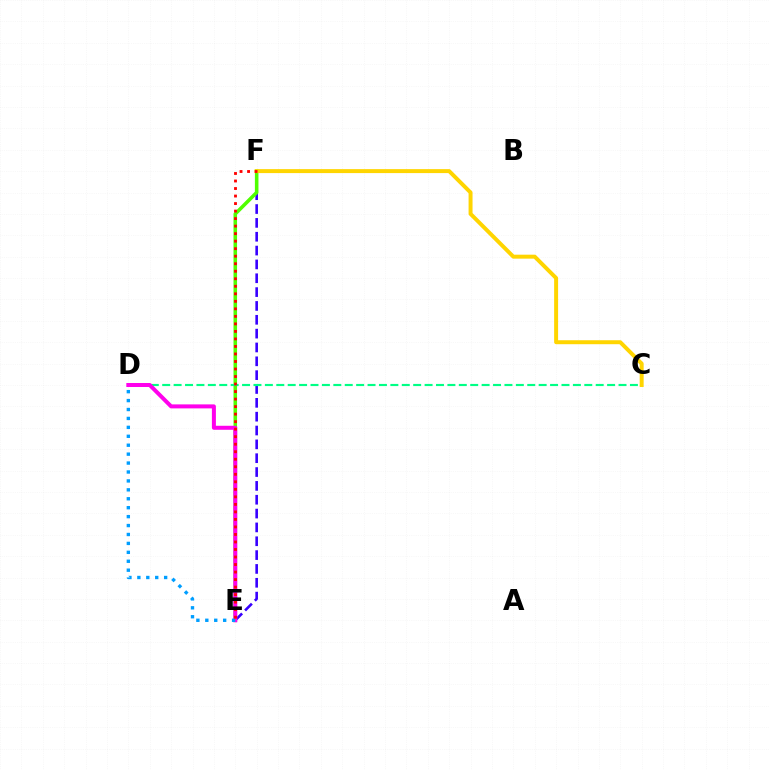{('E', 'F'): [{'color': '#3700ff', 'line_style': 'dashed', 'thickness': 1.88}, {'color': '#4fff00', 'line_style': 'solid', 'thickness': 2.56}, {'color': '#ff0000', 'line_style': 'dotted', 'thickness': 2.04}], ('C', 'D'): [{'color': '#00ff86', 'line_style': 'dashed', 'thickness': 1.55}], ('D', 'E'): [{'color': '#ff00ed', 'line_style': 'solid', 'thickness': 2.88}, {'color': '#009eff', 'line_style': 'dotted', 'thickness': 2.43}], ('C', 'F'): [{'color': '#ffd500', 'line_style': 'solid', 'thickness': 2.86}]}